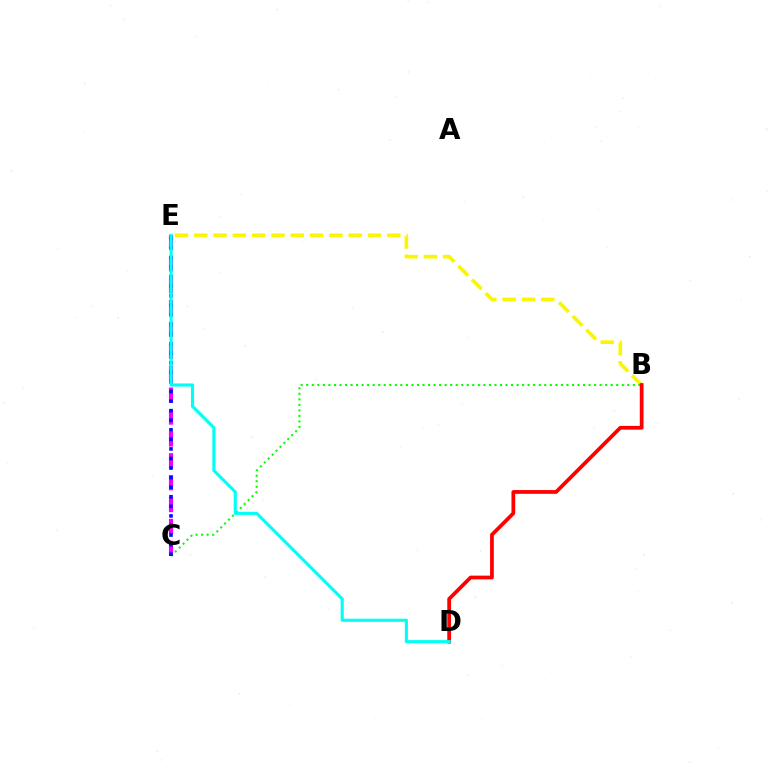{('C', 'E'): [{'color': '#ee00ff', 'line_style': 'dashed', 'thickness': 2.97}, {'color': '#0010ff', 'line_style': 'dotted', 'thickness': 2.6}], ('B', 'E'): [{'color': '#fcf500', 'line_style': 'dashed', 'thickness': 2.62}], ('B', 'C'): [{'color': '#08ff00', 'line_style': 'dotted', 'thickness': 1.5}], ('B', 'D'): [{'color': '#ff0000', 'line_style': 'solid', 'thickness': 2.7}], ('D', 'E'): [{'color': '#00fff6', 'line_style': 'solid', 'thickness': 2.25}]}